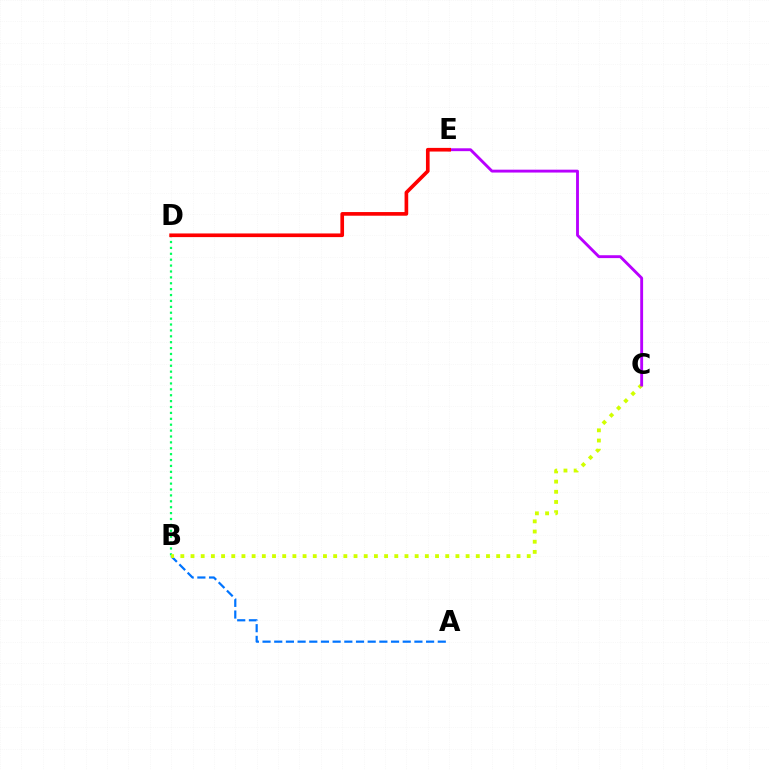{('B', 'D'): [{'color': '#00ff5c', 'line_style': 'dotted', 'thickness': 1.6}], ('A', 'B'): [{'color': '#0074ff', 'line_style': 'dashed', 'thickness': 1.59}], ('B', 'C'): [{'color': '#d1ff00', 'line_style': 'dotted', 'thickness': 2.77}], ('C', 'E'): [{'color': '#b900ff', 'line_style': 'solid', 'thickness': 2.07}], ('D', 'E'): [{'color': '#ff0000', 'line_style': 'solid', 'thickness': 2.64}]}